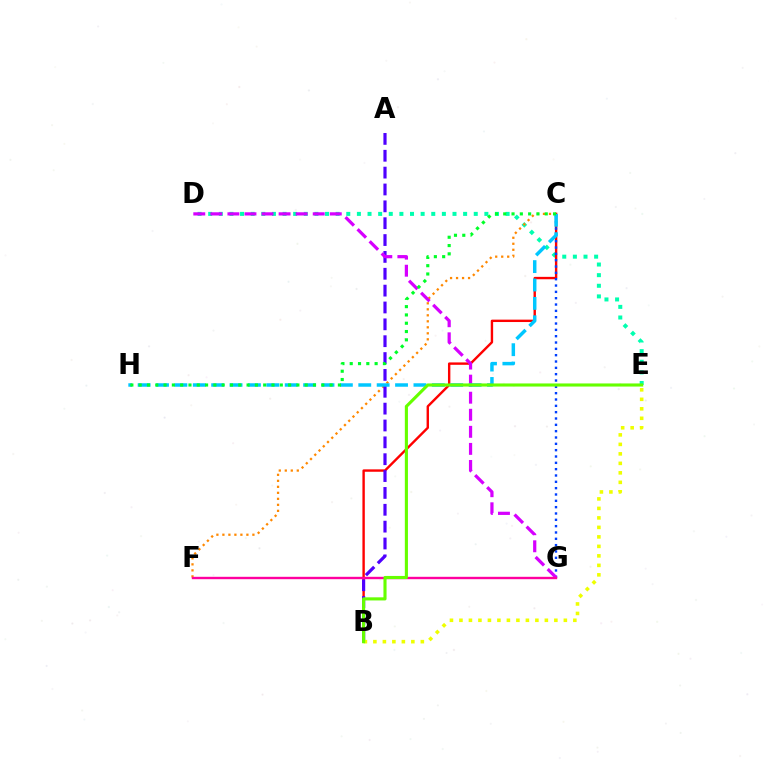{('D', 'E'): [{'color': '#00ffaf', 'line_style': 'dotted', 'thickness': 2.89}], ('B', 'C'): [{'color': '#ff0000', 'line_style': 'solid', 'thickness': 1.72}], ('C', 'G'): [{'color': '#003fff', 'line_style': 'dotted', 'thickness': 1.72}], ('C', 'F'): [{'color': '#ff8800', 'line_style': 'dotted', 'thickness': 1.63}], ('A', 'B'): [{'color': '#4f00ff', 'line_style': 'dashed', 'thickness': 2.29}], ('D', 'G'): [{'color': '#d600ff', 'line_style': 'dashed', 'thickness': 2.32}], ('C', 'H'): [{'color': '#00c7ff', 'line_style': 'dashed', 'thickness': 2.5}, {'color': '#00ff27', 'line_style': 'dotted', 'thickness': 2.26}], ('F', 'G'): [{'color': '#ff00a0', 'line_style': 'solid', 'thickness': 1.71}], ('B', 'E'): [{'color': '#eeff00', 'line_style': 'dotted', 'thickness': 2.58}, {'color': '#66ff00', 'line_style': 'solid', 'thickness': 2.24}]}